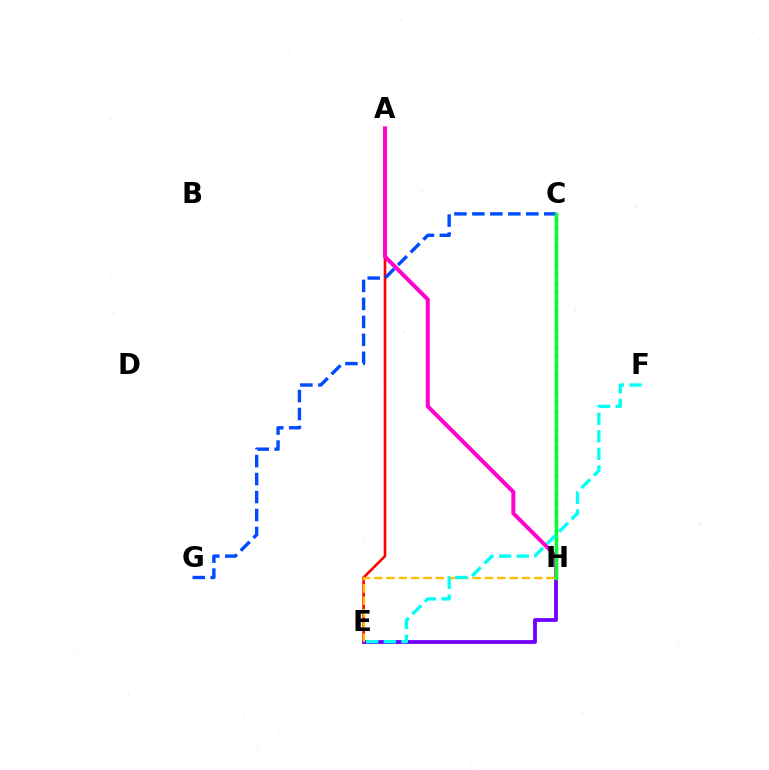{('A', 'E'): [{'color': '#ff0000', 'line_style': 'solid', 'thickness': 1.89}], ('C', 'G'): [{'color': '#004bff', 'line_style': 'dashed', 'thickness': 2.44}], ('E', 'H'): [{'color': '#7200ff', 'line_style': 'solid', 'thickness': 2.74}, {'color': '#ffbd00', 'line_style': 'dashed', 'thickness': 1.67}], ('C', 'H'): [{'color': '#84ff00', 'line_style': 'dotted', 'thickness': 2.49}, {'color': '#00ff39', 'line_style': 'solid', 'thickness': 2.49}], ('A', 'H'): [{'color': '#ff00cf', 'line_style': 'solid', 'thickness': 2.87}], ('E', 'F'): [{'color': '#00fff6', 'line_style': 'dashed', 'thickness': 2.39}]}